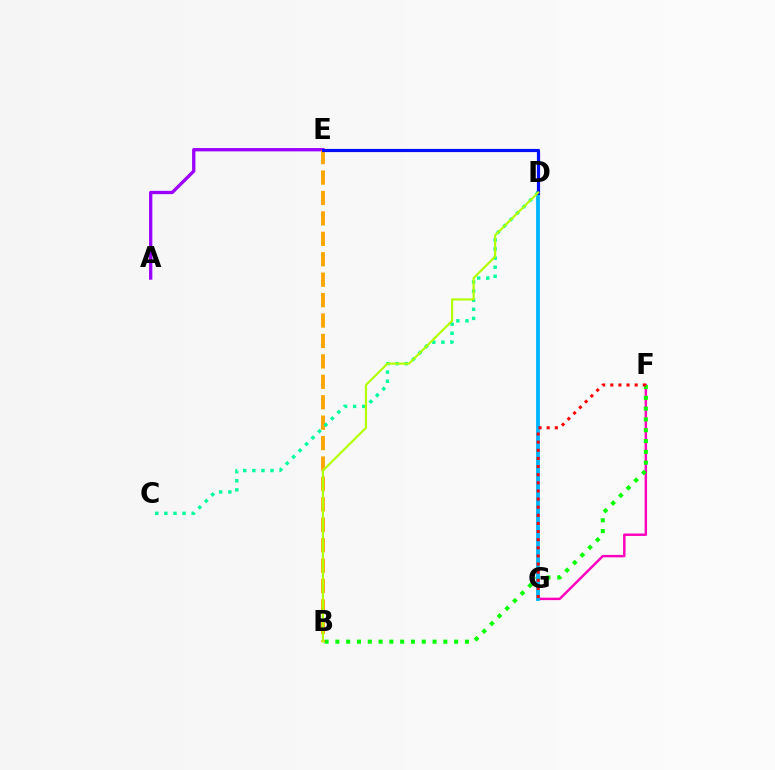{('F', 'G'): [{'color': '#ff00bd', 'line_style': 'solid', 'thickness': 1.76}, {'color': '#ff0000', 'line_style': 'dotted', 'thickness': 2.21}], ('A', 'E'): [{'color': '#9b00ff', 'line_style': 'solid', 'thickness': 2.37}], ('B', 'F'): [{'color': '#08ff00', 'line_style': 'dotted', 'thickness': 2.93}], ('D', 'G'): [{'color': '#00b5ff', 'line_style': 'solid', 'thickness': 2.75}], ('B', 'E'): [{'color': '#ffa500', 'line_style': 'dashed', 'thickness': 2.77}], ('C', 'D'): [{'color': '#00ff9d', 'line_style': 'dotted', 'thickness': 2.47}], ('D', 'E'): [{'color': '#0010ff', 'line_style': 'solid', 'thickness': 2.28}], ('B', 'D'): [{'color': '#b3ff00', 'line_style': 'solid', 'thickness': 1.56}]}